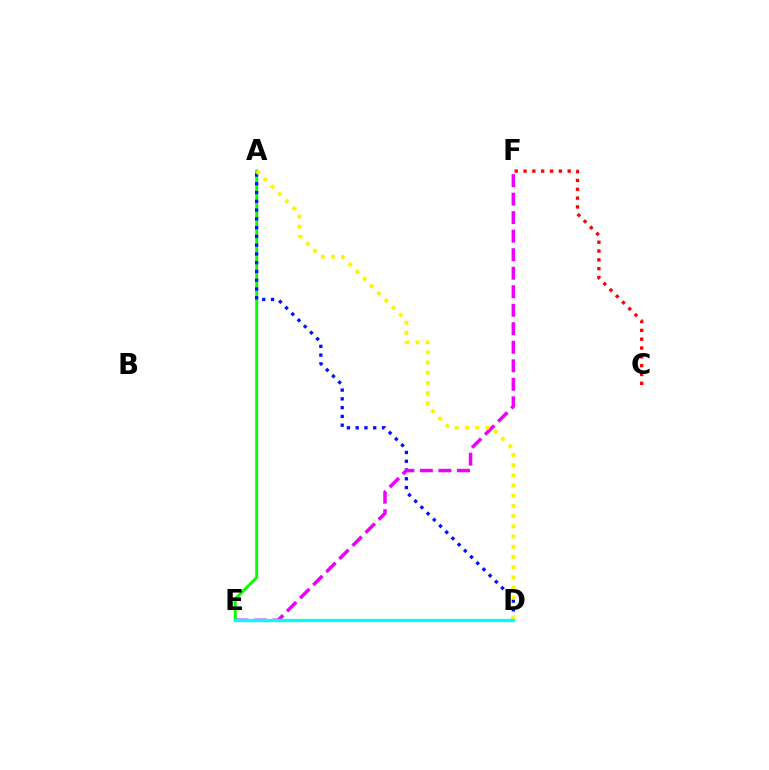{('A', 'E'): [{'color': '#08ff00', 'line_style': 'solid', 'thickness': 2.11}], ('C', 'F'): [{'color': '#ff0000', 'line_style': 'dotted', 'thickness': 2.4}], ('A', 'D'): [{'color': '#0010ff', 'line_style': 'dotted', 'thickness': 2.38}, {'color': '#fcf500', 'line_style': 'dotted', 'thickness': 2.77}], ('E', 'F'): [{'color': '#ee00ff', 'line_style': 'dashed', 'thickness': 2.52}], ('D', 'E'): [{'color': '#00fff6', 'line_style': 'solid', 'thickness': 2.38}]}